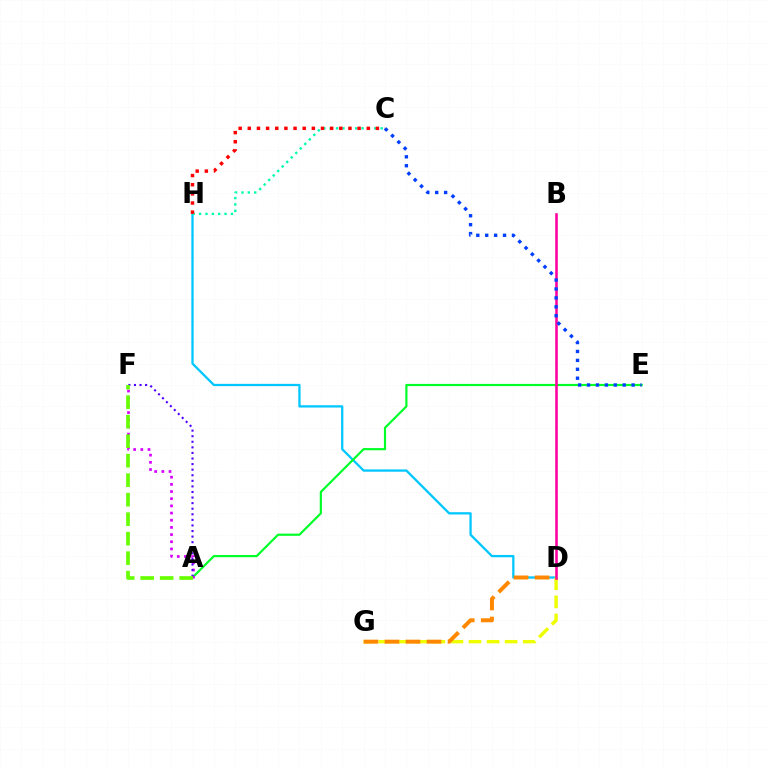{('D', 'H'): [{'color': '#00c7ff', 'line_style': 'solid', 'thickness': 1.65}], ('A', 'E'): [{'color': '#00ff27', 'line_style': 'solid', 'thickness': 1.57}], ('D', 'G'): [{'color': '#eeff00', 'line_style': 'dashed', 'thickness': 2.45}, {'color': '#ff8800', 'line_style': 'dashed', 'thickness': 2.86}], ('A', 'F'): [{'color': '#d600ff', 'line_style': 'dotted', 'thickness': 1.95}, {'color': '#4f00ff', 'line_style': 'dotted', 'thickness': 1.52}, {'color': '#66ff00', 'line_style': 'dashed', 'thickness': 2.65}], ('B', 'D'): [{'color': '#ff00a0', 'line_style': 'solid', 'thickness': 1.85}], ('C', 'H'): [{'color': '#00ffaf', 'line_style': 'dotted', 'thickness': 1.73}, {'color': '#ff0000', 'line_style': 'dotted', 'thickness': 2.49}], ('C', 'E'): [{'color': '#003fff', 'line_style': 'dotted', 'thickness': 2.42}]}